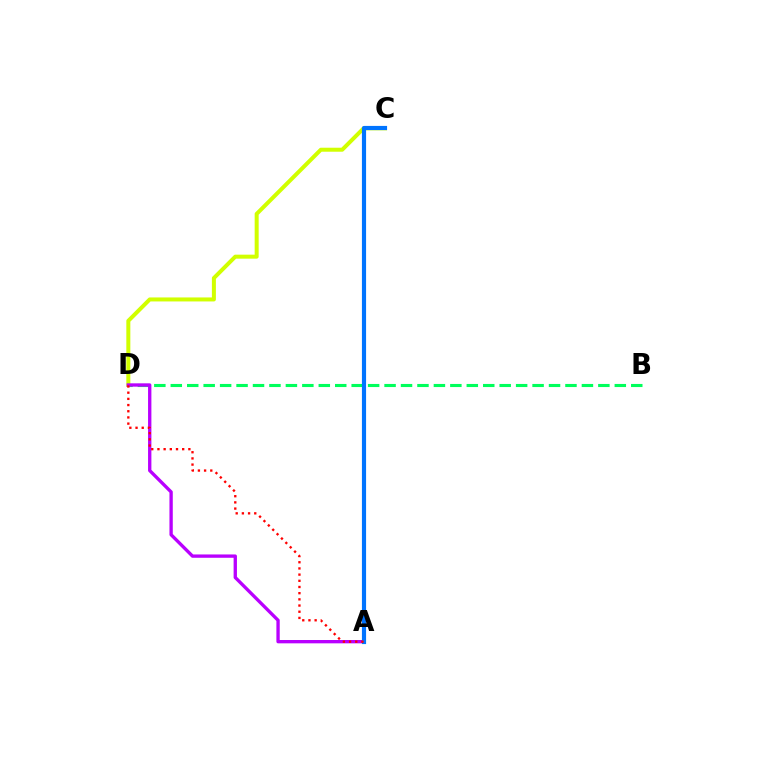{('C', 'D'): [{'color': '#d1ff00', 'line_style': 'solid', 'thickness': 2.88}], ('B', 'D'): [{'color': '#00ff5c', 'line_style': 'dashed', 'thickness': 2.23}], ('A', 'D'): [{'color': '#b900ff', 'line_style': 'solid', 'thickness': 2.4}, {'color': '#ff0000', 'line_style': 'dotted', 'thickness': 1.68}], ('A', 'C'): [{'color': '#0074ff', 'line_style': 'solid', 'thickness': 3.0}]}